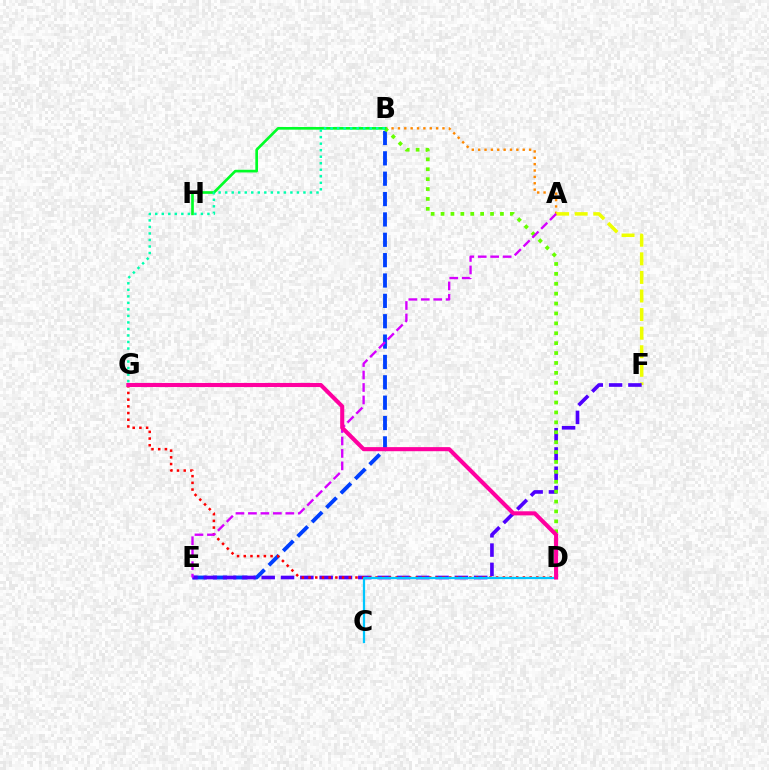{('B', 'E'): [{'color': '#003fff', 'line_style': 'dashed', 'thickness': 2.77}], ('A', 'B'): [{'color': '#ff8800', 'line_style': 'dotted', 'thickness': 1.73}], ('A', 'F'): [{'color': '#eeff00', 'line_style': 'dashed', 'thickness': 2.52}], ('E', 'F'): [{'color': '#4f00ff', 'line_style': 'dashed', 'thickness': 2.62}], ('D', 'G'): [{'color': '#ff0000', 'line_style': 'dotted', 'thickness': 1.82}, {'color': '#ff00a0', 'line_style': 'solid', 'thickness': 2.94}], ('B', 'D'): [{'color': '#66ff00', 'line_style': 'dotted', 'thickness': 2.69}], ('B', 'H'): [{'color': '#00ff27', 'line_style': 'solid', 'thickness': 1.93}], ('A', 'E'): [{'color': '#d600ff', 'line_style': 'dashed', 'thickness': 1.69}], ('C', 'D'): [{'color': '#00c7ff', 'line_style': 'solid', 'thickness': 1.62}], ('B', 'G'): [{'color': '#00ffaf', 'line_style': 'dotted', 'thickness': 1.77}]}